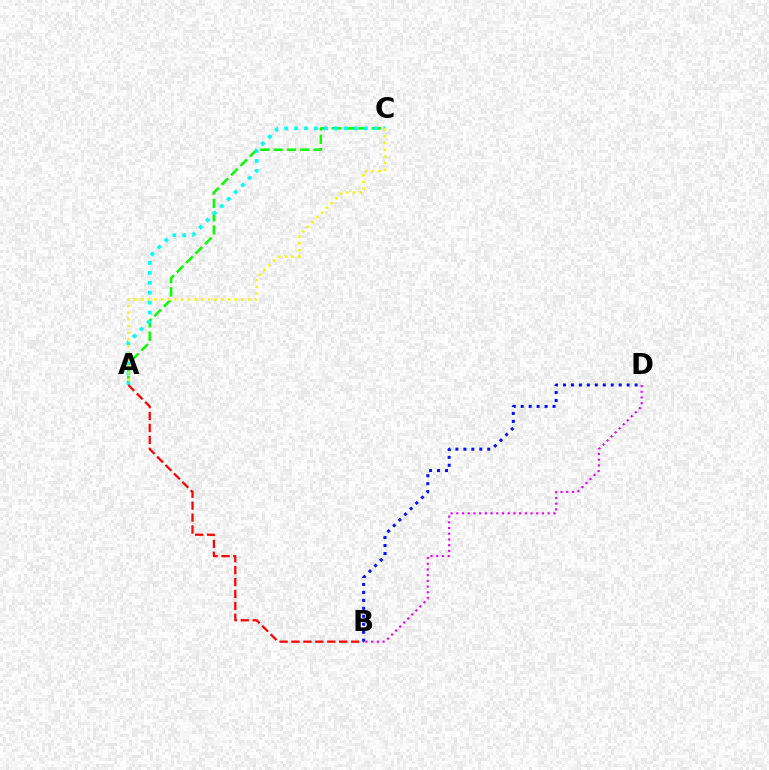{('A', 'C'): [{'color': '#08ff00', 'line_style': 'dashed', 'thickness': 1.8}, {'color': '#00fff6', 'line_style': 'dotted', 'thickness': 2.7}, {'color': '#fcf500', 'line_style': 'dotted', 'thickness': 1.82}], ('B', 'D'): [{'color': '#ee00ff', 'line_style': 'dotted', 'thickness': 1.55}, {'color': '#0010ff', 'line_style': 'dotted', 'thickness': 2.16}], ('A', 'B'): [{'color': '#ff0000', 'line_style': 'dashed', 'thickness': 1.62}]}